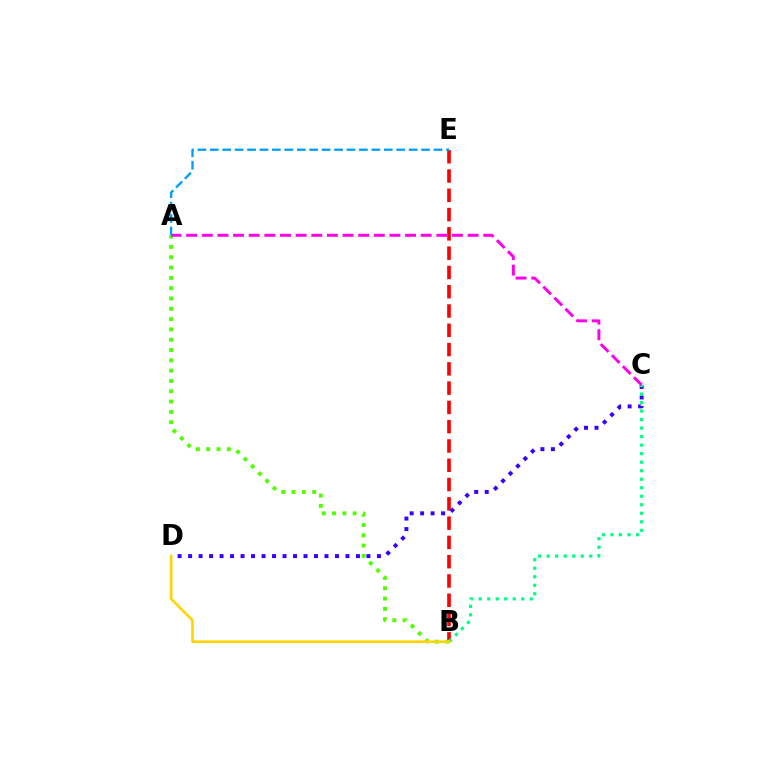{('B', 'E'): [{'color': '#ff0000', 'line_style': 'dashed', 'thickness': 2.62}], ('C', 'D'): [{'color': '#3700ff', 'line_style': 'dotted', 'thickness': 2.85}], ('B', 'C'): [{'color': '#00ff86', 'line_style': 'dotted', 'thickness': 2.31}], ('A', 'B'): [{'color': '#4fff00', 'line_style': 'dotted', 'thickness': 2.8}], ('A', 'C'): [{'color': '#ff00ed', 'line_style': 'dashed', 'thickness': 2.12}], ('B', 'D'): [{'color': '#ffd500', 'line_style': 'solid', 'thickness': 1.9}], ('A', 'E'): [{'color': '#009eff', 'line_style': 'dashed', 'thickness': 1.69}]}